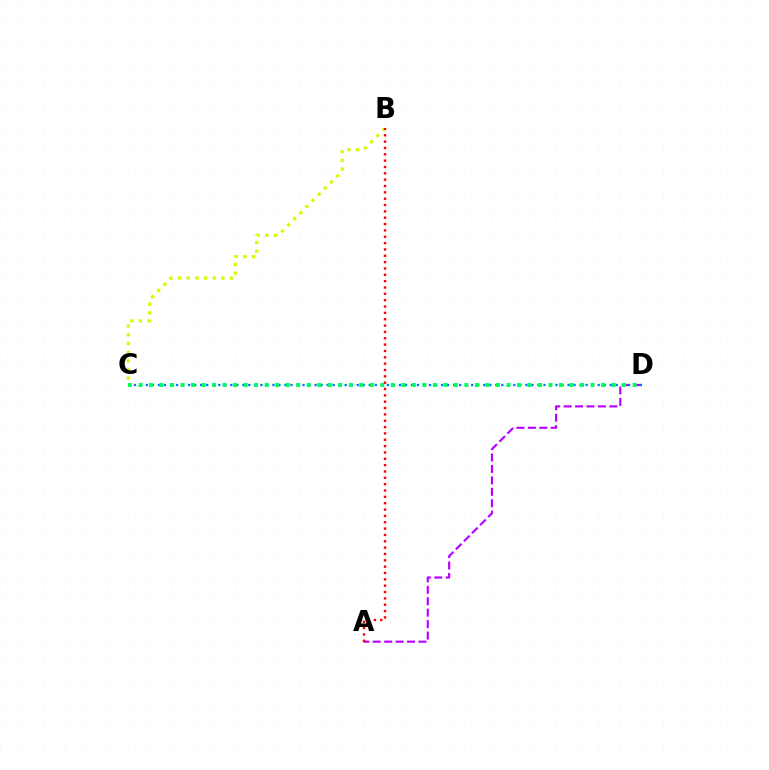{('B', 'C'): [{'color': '#d1ff00', 'line_style': 'dotted', 'thickness': 2.36}], ('A', 'D'): [{'color': '#b900ff', 'line_style': 'dashed', 'thickness': 1.55}], ('C', 'D'): [{'color': '#0074ff', 'line_style': 'dotted', 'thickness': 1.64}, {'color': '#00ff5c', 'line_style': 'dotted', 'thickness': 2.86}], ('A', 'B'): [{'color': '#ff0000', 'line_style': 'dotted', 'thickness': 1.72}]}